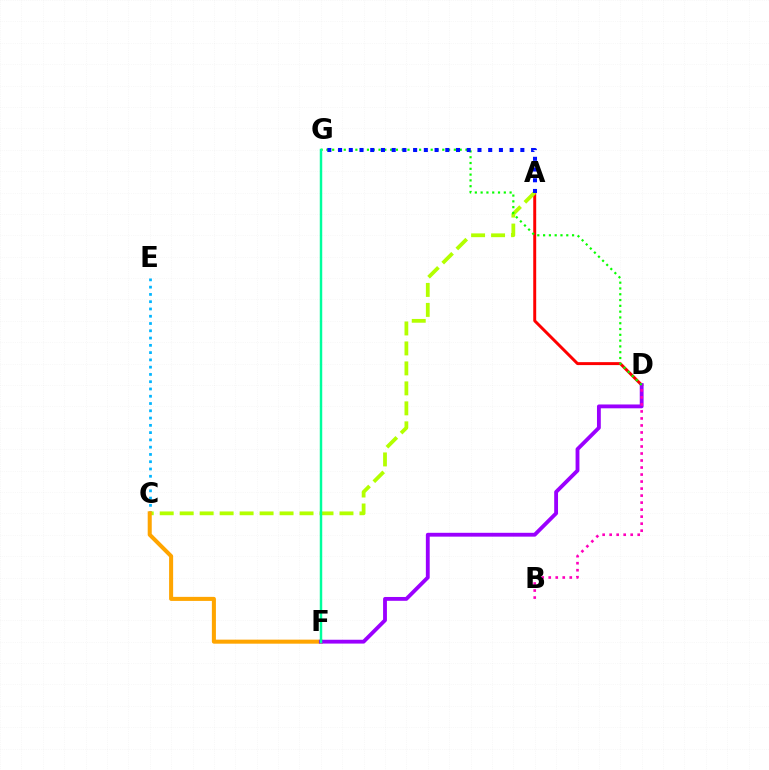{('C', 'E'): [{'color': '#00b5ff', 'line_style': 'dotted', 'thickness': 1.98}], ('A', 'D'): [{'color': '#ff0000', 'line_style': 'solid', 'thickness': 2.12}], ('A', 'C'): [{'color': '#b3ff00', 'line_style': 'dashed', 'thickness': 2.71}], ('C', 'F'): [{'color': '#ffa500', 'line_style': 'solid', 'thickness': 2.91}], ('D', 'F'): [{'color': '#9b00ff', 'line_style': 'solid', 'thickness': 2.76}], ('B', 'D'): [{'color': '#ff00bd', 'line_style': 'dotted', 'thickness': 1.91}], ('D', 'G'): [{'color': '#08ff00', 'line_style': 'dotted', 'thickness': 1.57}], ('A', 'G'): [{'color': '#0010ff', 'line_style': 'dotted', 'thickness': 2.91}], ('F', 'G'): [{'color': '#00ff9d', 'line_style': 'solid', 'thickness': 1.77}]}